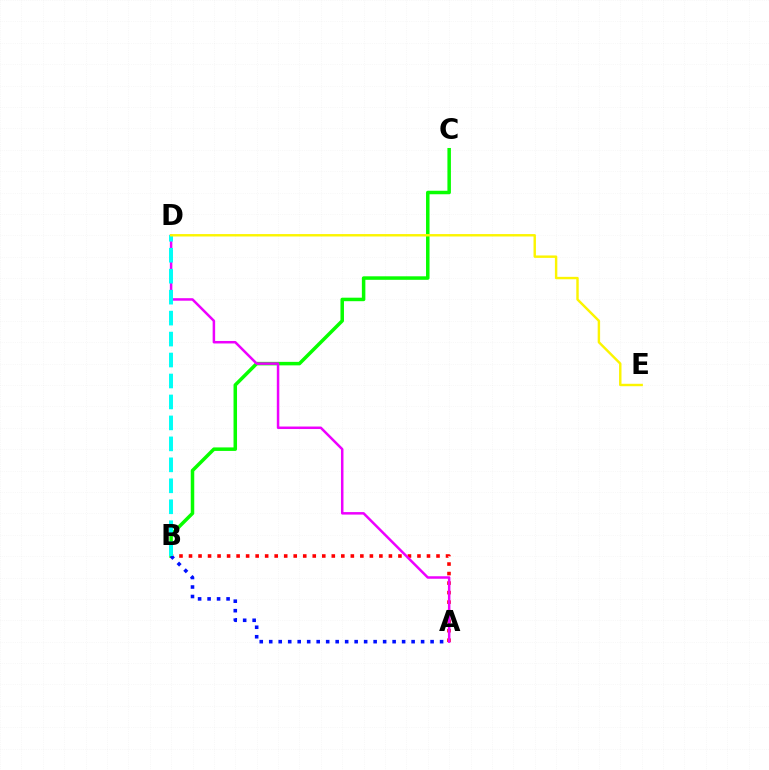{('A', 'B'): [{'color': '#ff0000', 'line_style': 'dotted', 'thickness': 2.59}, {'color': '#0010ff', 'line_style': 'dotted', 'thickness': 2.58}], ('B', 'C'): [{'color': '#08ff00', 'line_style': 'solid', 'thickness': 2.52}], ('A', 'D'): [{'color': '#ee00ff', 'line_style': 'solid', 'thickness': 1.8}], ('B', 'D'): [{'color': '#00fff6', 'line_style': 'dashed', 'thickness': 2.85}], ('D', 'E'): [{'color': '#fcf500', 'line_style': 'solid', 'thickness': 1.75}]}